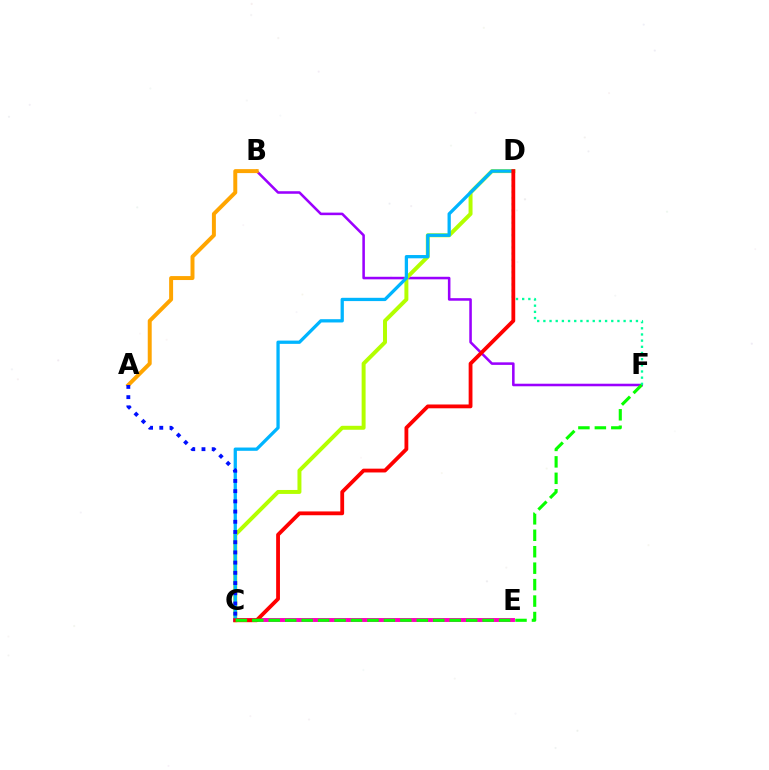{('B', 'F'): [{'color': '#9b00ff', 'line_style': 'solid', 'thickness': 1.84}], ('C', 'D'): [{'color': '#b3ff00', 'line_style': 'solid', 'thickness': 2.85}, {'color': '#00b5ff', 'line_style': 'solid', 'thickness': 2.36}, {'color': '#ff0000', 'line_style': 'solid', 'thickness': 2.74}], ('C', 'E'): [{'color': '#ff00bd', 'line_style': 'solid', 'thickness': 2.82}], ('D', 'F'): [{'color': '#00ff9d', 'line_style': 'dotted', 'thickness': 1.68}], ('A', 'B'): [{'color': '#ffa500', 'line_style': 'solid', 'thickness': 2.85}], ('A', 'C'): [{'color': '#0010ff', 'line_style': 'dotted', 'thickness': 2.77}], ('C', 'F'): [{'color': '#08ff00', 'line_style': 'dashed', 'thickness': 2.24}]}